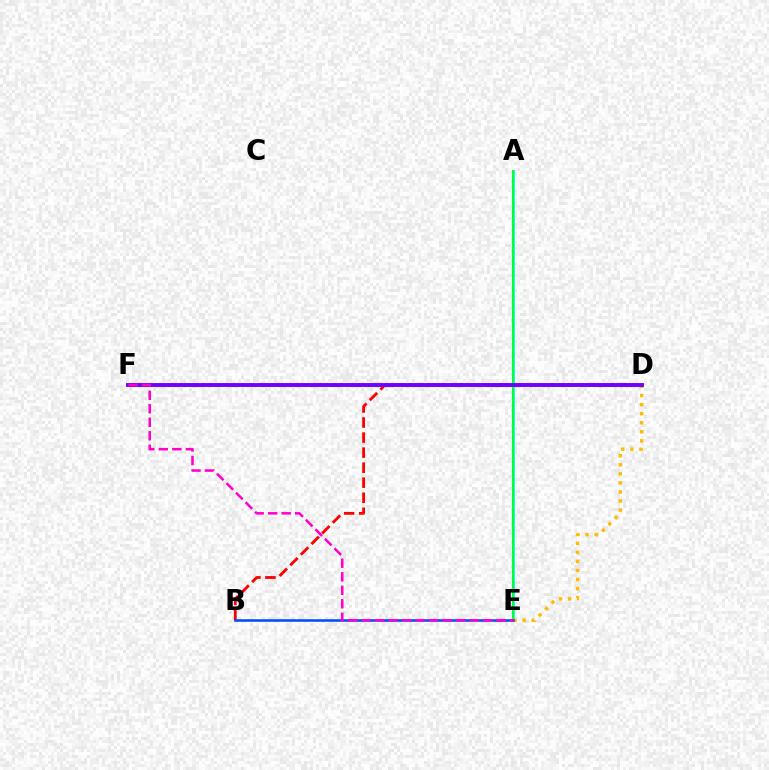{('A', 'E'): [{'color': '#00fff6', 'line_style': 'solid', 'thickness': 1.99}, {'color': '#00ff39', 'line_style': 'solid', 'thickness': 1.59}], ('B', 'D'): [{'color': '#ff0000', 'line_style': 'dashed', 'thickness': 2.04}], ('D', 'F'): [{'color': '#84ff00', 'line_style': 'dashed', 'thickness': 2.39}, {'color': '#7200ff', 'line_style': 'solid', 'thickness': 2.8}], ('D', 'E'): [{'color': '#ffbd00', 'line_style': 'dotted', 'thickness': 2.46}], ('B', 'E'): [{'color': '#004bff', 'line_style': 'solid', 'thickness': 1.84}], ('E', 'F'): [{'color': '#ff00cf', 'line_style': 'dashed', 'thickness': 1.83}]}